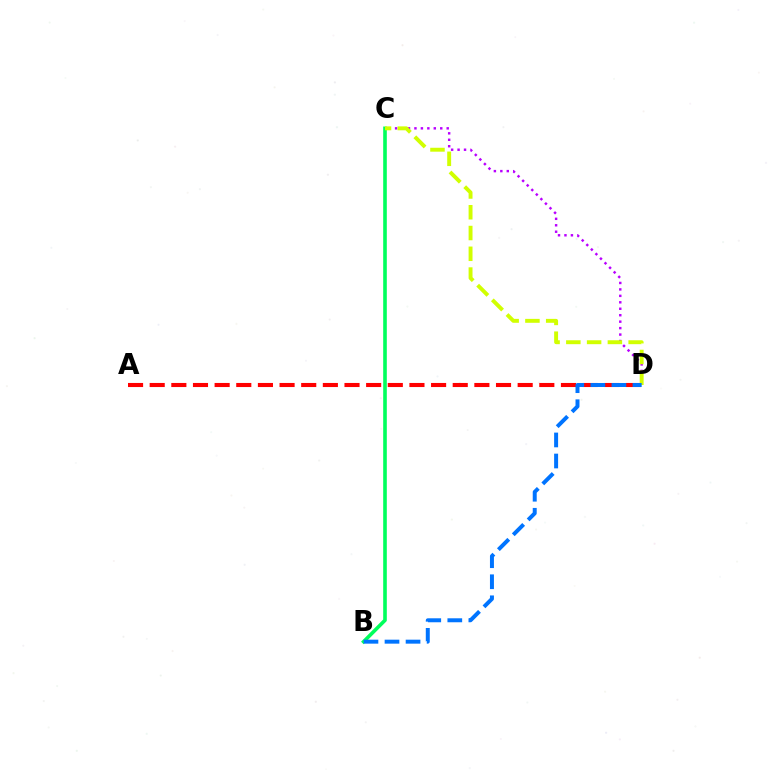{('C', 'D'): [{'color': '#b900ff', 'line_style': 'dotted', 'thickness': 1.75}, {'color': '#d1ff00', 'line_style': 'dashed', 'thickness': 2.82}], ('A', 'D'): [{'color': '#ff0000', 'line_style': 'dashed', 'thickness': 2.94}], ('B', 'C'): [{'color': '#00ff5c', 'line_style': 'solid', 'thickness': 2.6}], ('B', 'D'): [{'color': '#0074ff', 'line_style': 'dashed', 'thickness': 2.86}]}